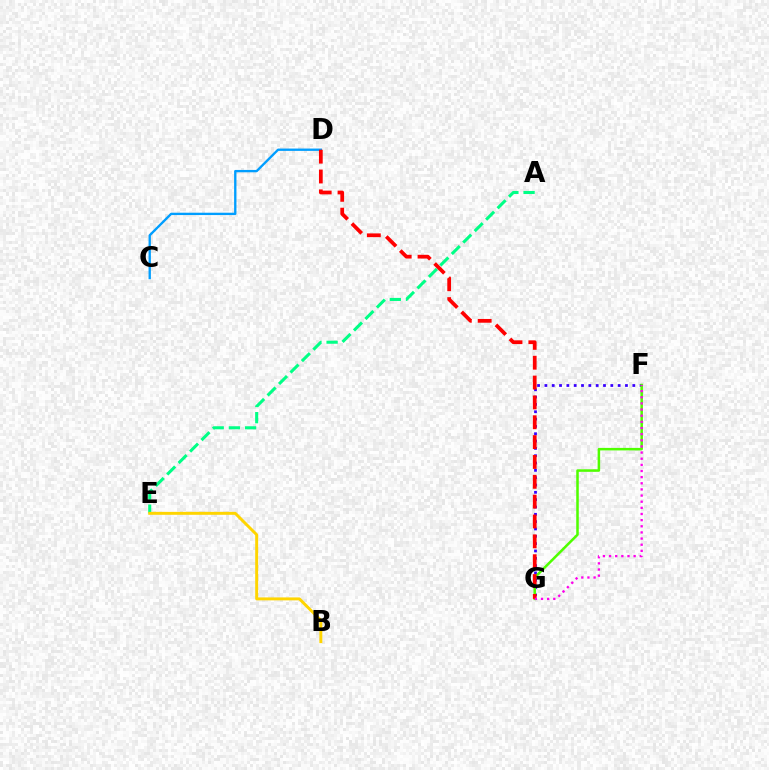{('F', 'G'): [{'color': '#3700ff', 'line_style': 'dotted', 'thickness': 1.99}, {'color': '#4fff00', 'line_style': 'solid', 'thickness': 1.82}, {'color': '#ff00ed', 'line_style': 'dotted', 'thickness': 1.67}], ('A', 'E'): [{'color': '#00ff86', 'line_style': 'dashed', 'thickness': 2.2}], ('B', 'E'): [{'color': '#ffd500', 'line_style': 'solid', 'thickness': 2.12}], ('C', 'D'): [{'color': '#009eff', 'line_style': 'solid', 'thickness': 1.68}], ('D', 'G'): [{'color': '#ff0000', 'line_style': 'dashed', 'thickness': 2.7}]}